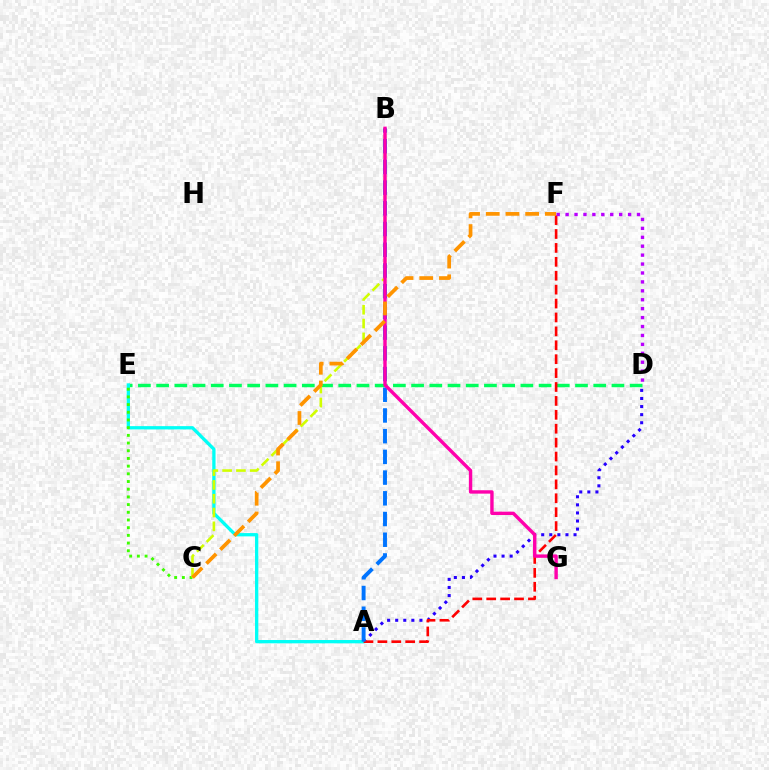{('A', 'D'): [{'color': '#2500ff', 'line_style': 'dotted', 'thickness': 2.2}], ('D', 'E'): [{'color': '#00ff5c', 'line_style': 'dashed', 'thickness': 2.47}], ('A', 'E'): [{'color': '#00fff6', 'line_style': 'solid', 'thickness': 2.37}], ('C', 'E'): [{'color': '#3dff00', 'line_style': 'dotted', 'thickness': 2.09}], ('B', 'C'): [{'color': '#d1ff00', 'line_style': 'dashed', 'thickness': 1.88}], ('A', 'F'): [{'color': '#ff0000', 'line_style': 'dashed', 'thickness': 1.89}], ('A', 'B'): [{'color': '#0074ff', 'line_style': 'dashed', 'thickness': 2.81}], ('B', 'G'): [{'color': '#ff00ac', 'line_style': 'solid', 'thickness': 2.44}], ('C', 'F'): [{'color': '#ff9400', 'line_style': 'dashed', 'thickness': 2.68}], ('D', 'F'): [{'color': '#b900ff', 'line_style': 'dotted', 'thickness': 2.42}]}